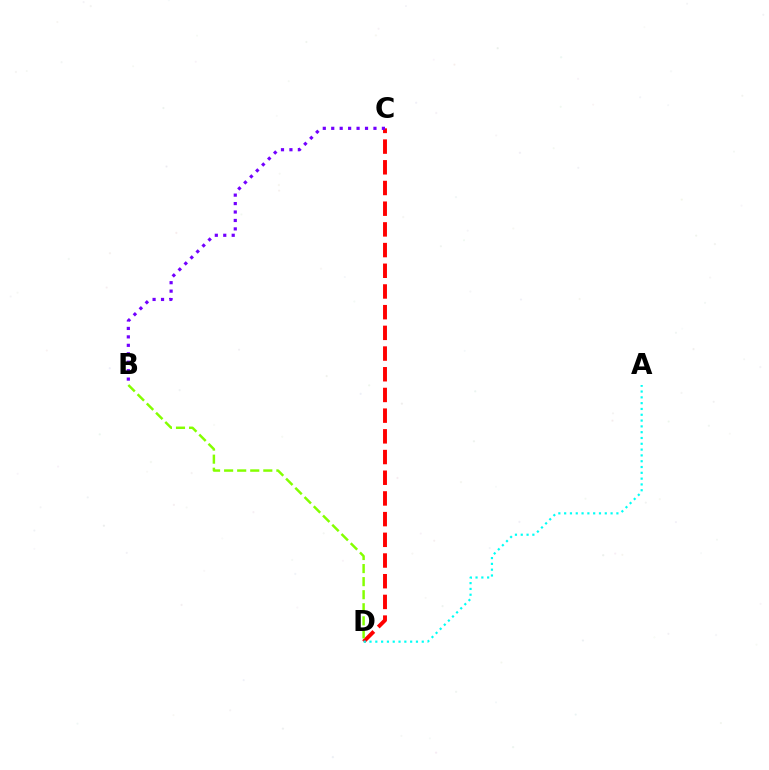{('C', 'D'): [{'color': '#ff0000', 'line_style': 'dashed', 'thickness': 2.81}], ('B', 'C'): [{'color': '#7200ff', 'line_style': 'dotted', 'thickness': 2.29}], ('B', 'D'): [{'color': '#84ff00', 'line_style': 'dashed', 'thickness': 1.77}], ('A', 'D'): [{'color': '#00fff6', 'line_style': 'dotted', 'thickness': 1.58}]}